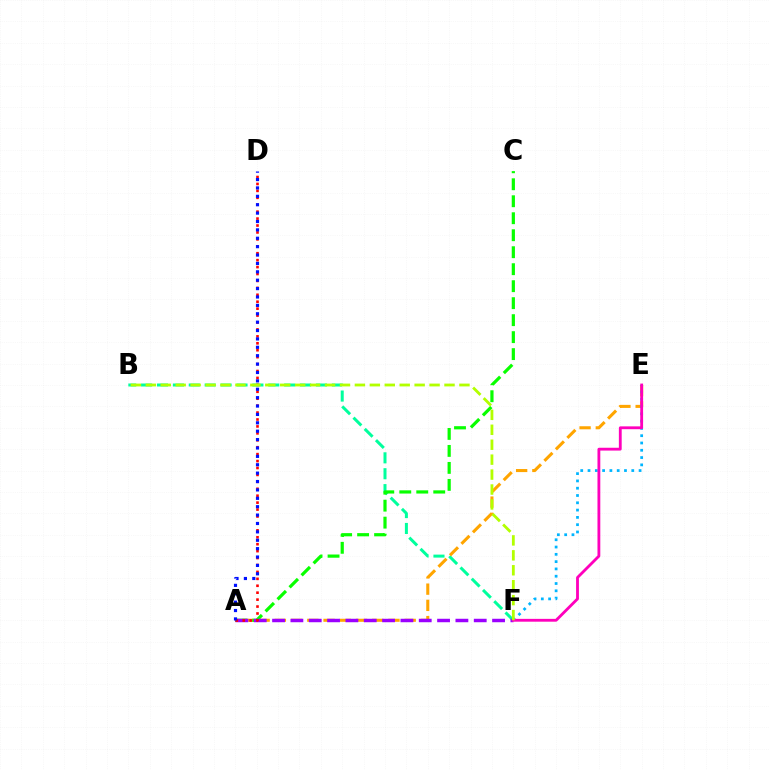{('B', 'F'): [{'color': '#00ff9d', 'line_style': 'dashed', 'thickness': 2.16}, {'color': '#b3ff00', 'line_style': 'dashed', 'thickness': 2.03}], ('A', 'E'): [{'color': '#ffa500', 'line_style': 'dashed', 'thickness': 2.21}], ('A', 'C'): [{'color': '#08ff00', 'line_style': 'dashed', 'thickness': 2.31}], ('E', 'F'): [{'color': '#00b5ff', 'line_style': 'dotted', 'thickness': 1.98}, {'color': '#ff00bd', 'line_style': 'solid', 'thickness': 2.03}], ('A', 'F'): [{'color': '#9b00ff', 'line_style': 'dashed', 'thickness': 2.49}], ('A', 'D'): [{'color': '#ff0000', 'line_style': 'dotted', 'thickness': 1.88}, {'color': '#0010ff', 'line_style': 'dotted', 'thickness': 2.28}]}